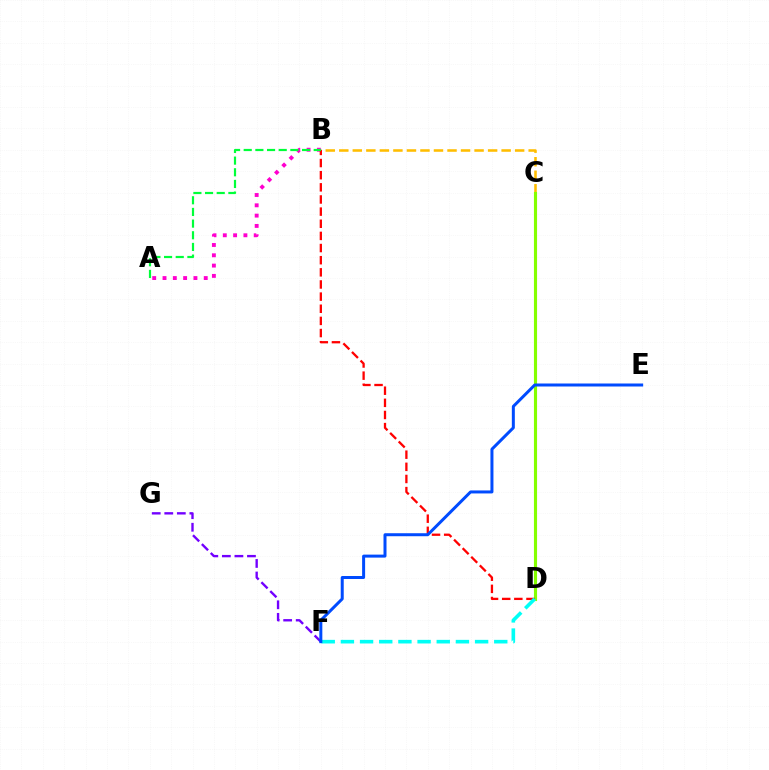{('B', 'C'): [{'color': '#ffbd00', 'line_style': 'dashed', 'thickness': 1.84}], ('F', 'G'): [{'color': '#7200ff', 'line_style': 'dashed', 'thickness': 1.7}], ('C', 'D'): [{'color': '#84ff00', 'line_style': 'solid', 'thickness': 2.25}], ('A', 'B'): [{'color': '#ff00cf', 'line_style': 'dotted', 'thickness': 2.8}, {'color': '#00ff39', 'line_style': 'dashed', 'thickness': 1.58}], ('B', 'D'): [{'color': '#ff0000', 'line_style': 'dashed', 'thickness': 1.65}], ('D', 'F'): [{'color': '#00fff6', 'line_style': 'dashed', 'thickness': 2.6}], ('E', 'F'): [{'color': '#004bff', 'line_style': 'solid', 'thickness': 2.16}]}